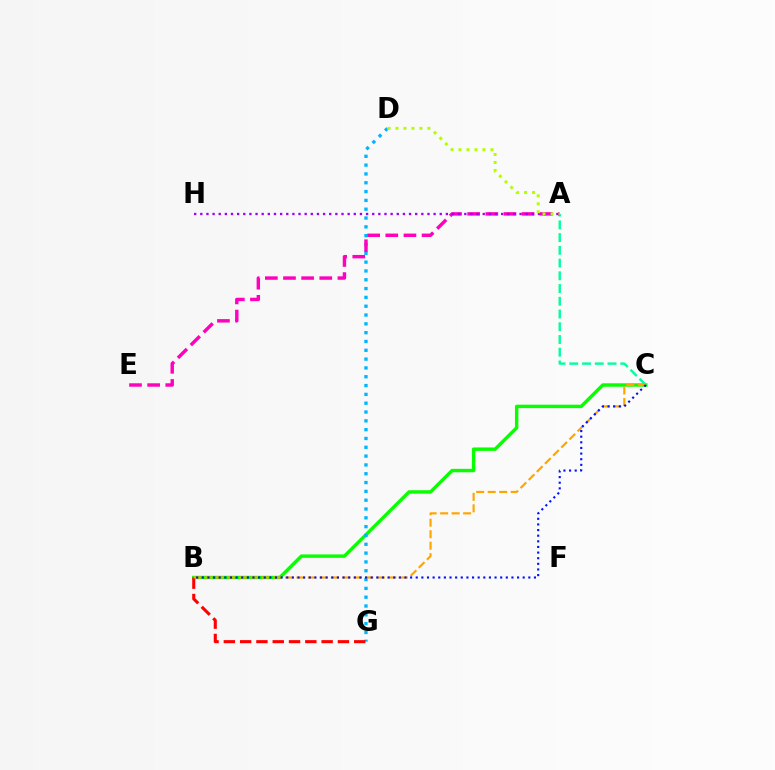{('B', 'C'): [{'color': '#08ff00', 'line_style': 'solid', 'thickness': 2.46}, {'color': '#ffa500', 'line_style': 'dashed', 'thickness': 1.56}, {'color': '#0010ff', 'line_style': 'dotted', 'thickness': 1.53}], ('A', 'C'): [{'color': '#00ff9d', 'line_style': 'dashed', 'thickness': 1.73}], ('D', 'G'): [{'color': '#00b5ff', 'line_style': 'dotted', 'thickness': 2.4}], ('B', 'G'): [{'color': '#ff0000', 'line_style': 'dashed', 'thickness': 2.21}], ('A', 'E'): [{'color': '#ff00bd', 'line_style': 'dashed', 'thickness': 2.46}], ('A', 'H'): [{'color': '#9b00ff', 'line_style': 'dotted', 'thickness': 1.67}], ('A', 'D'): [{'color': '#b3ff00', 'line_style': 'dotted', 'thickness': 2.17}]}